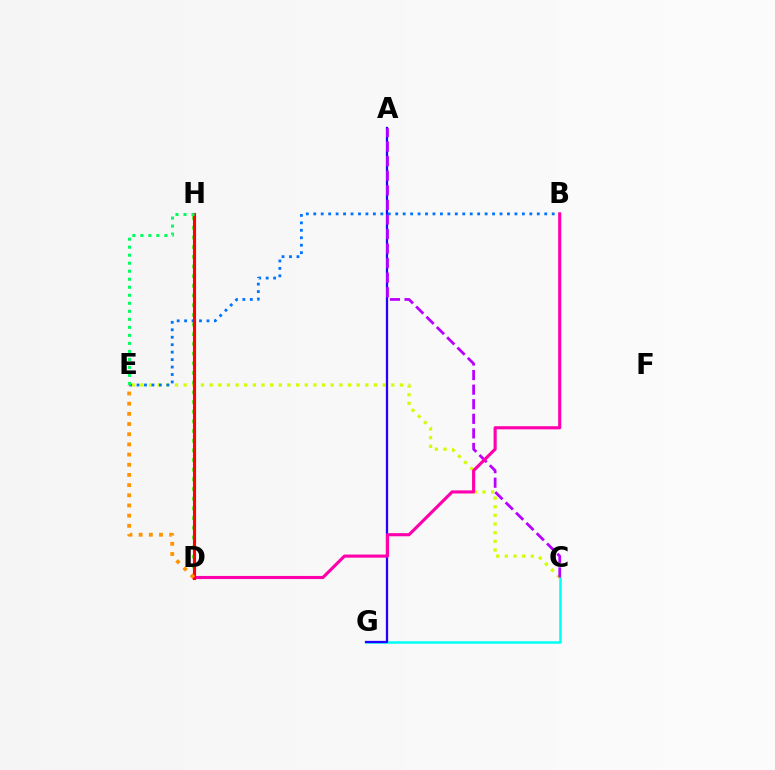{('C', 'G'): [{'color': '#00fff6', 'line_style': 'solid', 'thickness': 1.81}], ('C', 'E'): [{'color': '#d1ff00', 'line_style': 'dotted', 'thickness': 2.35}], ('A', 'G'): [{'color': '#2500ff', 'line_style': 'solid', 'thickness': 1.64}], ('A', 'C'): [{'color': '#b900ff', 'line_style': 'dashed', 'thickness': 1.98}], ('B', 'D'): [{'color': '#ff00ac', 'line_style': 'solid', 'thickness': 2.25}], ('B', 'E'): [{'color': '#0074ff', 'line_style': 'dotted', 'thickness': 2.02}], ('D', 'H'): [{'color': '#3dff00', 'line_style': 'dotted', 'thickness': 2.63}, {'color': '#ff0000', 'line_style': 'solid', 'thickness': 2.25}], ('D', 'E'): [{'color': '#ff9400', 'line_style': 'dotted', 'thickness': 2.77}], ('E', 'H'): [{'color': '#00ff5c', 'line_style': 'dotted', 'thickness': 2.18}]}